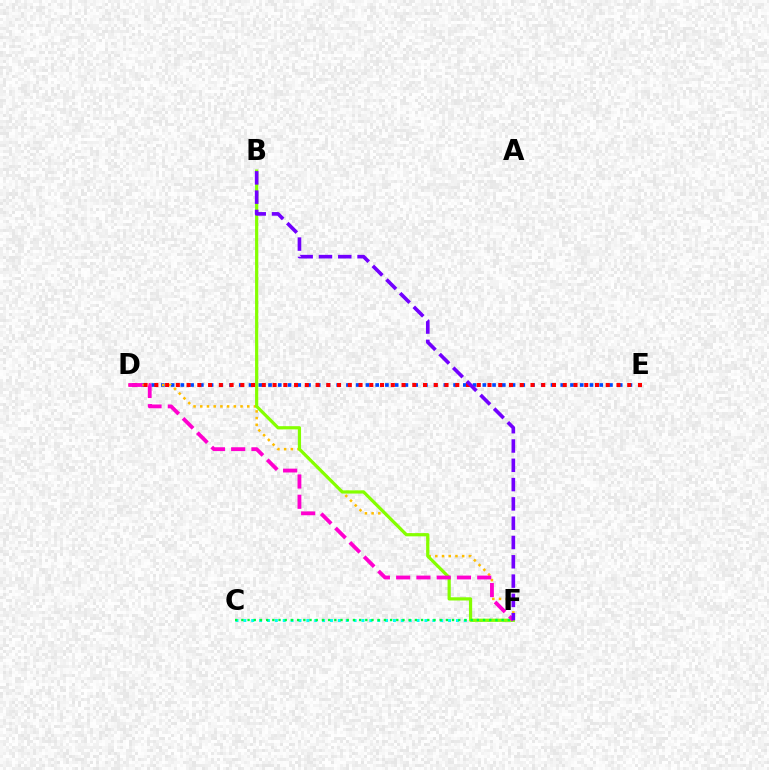{('D', 'E'): [{'color': '#004bff', 'line_style': 'dotted', 'thickness': 2.65}, {'color': '#ff0000', 'line_style': 'dotted', 'thickness': 2.92}], ('D', 'F'): [{'color': '#ffbd00', 'line_style': 'dotted', 'thickness': 1.82}, {'color': '#ff00cf', 'line_style': 'dashed', 'thickness': 2.75}], ('C', 'F'): [{'color': '#00fff6', 'line_style': 'dotted', 'thickness': 2.14}, {'color': '#00ff39', 'line_style': 'dotted', 'thickness': 1.68}], ('B', 'F'): [{'color': '#84ff00', 'line_style': 'solid', 'thickness': 2.31}, {'color': '#7200ff', 'line_style': 'dashed', 'thickness': 2.62}]}